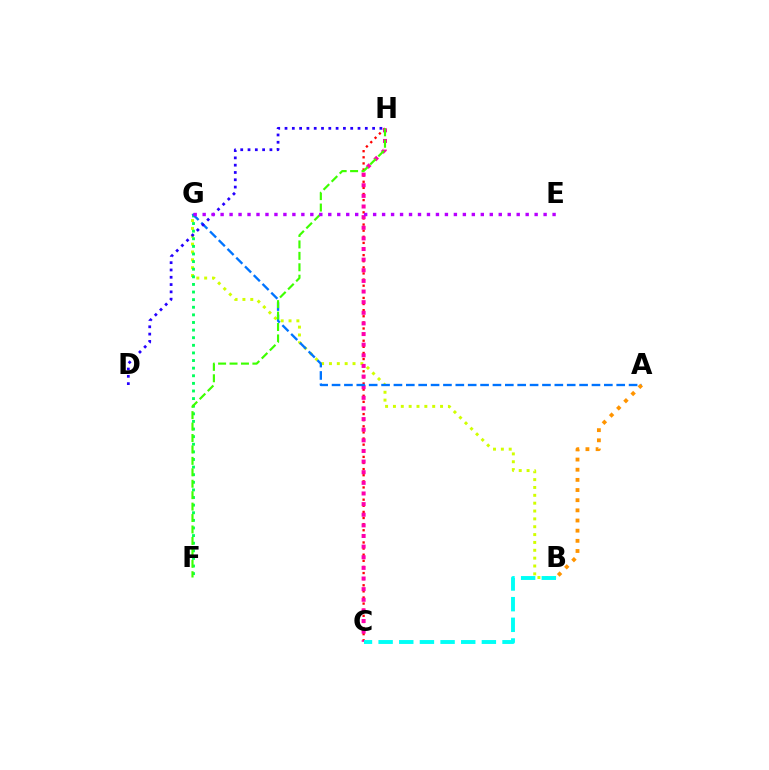{('B', 'G'): [{'color': '#d1ff00', 'line_style': 'dotted', 'thickness': 2.13}], ('F', 'G'): [{'color': '#00ff5c', 'line_style': 'dotted', 'thickness': 2.07}], ('C', 'H'): [{'color': '#ff0000', 'line_style': 'dotted', 'thickness': 1.66}, {'color': '#ff00ac', 'line_style': 'dotted', 'thickness': 2.89}], ('B', 'C'): [{'color': '#00fff6', 'line_style': 'dashed', 'thickness': 2.81}], ('A', 'G'): [{'color': '#0074ff', 'line_style': 'dashed', 'thickness': 1.68}], ('D', 'H'): [{'color': '#2500ff', 'line_style': 'dotted', 'thickness': 1.98}], ('A', 'B'): [{'color': '#ff9400', 'line_style': 'dotted', 'thickness': 2.76}], ('F', 'H'): [{'color': '#3dff00', 'line_style': 'dashed', 'thickness': 1.55}], ('E', 'G'): [{'color': '#b900ff', 'line_style': 'dotted', 'thickness': 2.44}]}